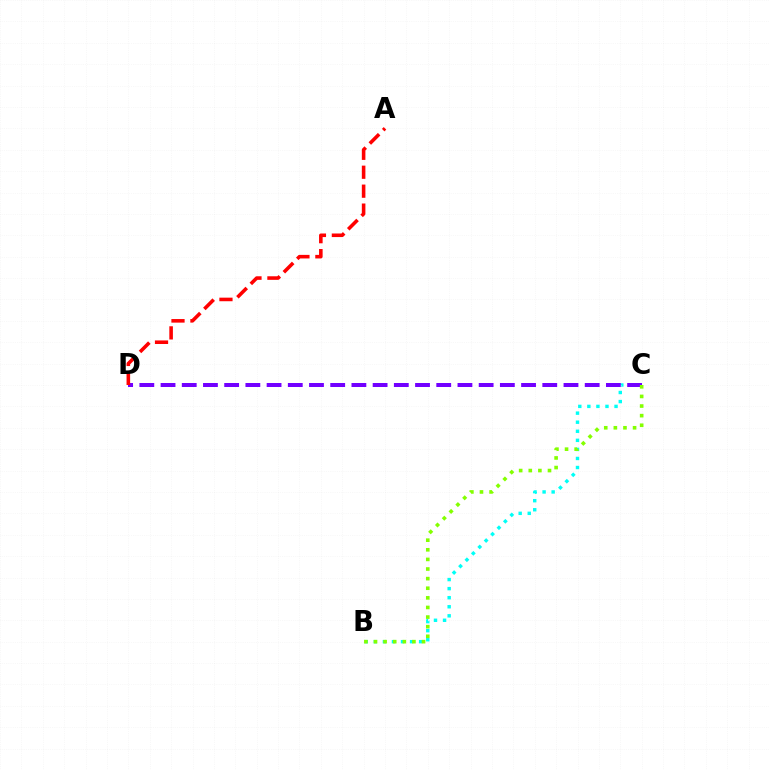{('B', 'C'): [{'color': '#00fff6', 'line_style': 'dotted', 'thickness': 2.46}, {'color': '#84ff00', 'line_style': 'dotted', 'thickness': 2.61}], ('C', 'D'): [{'color': '#7200ff', 'line_style': 'dashed', 'thickness': 2.88}], ('A', 'D'): [{'color': '#ff0000', 'line_style': 'dashed', 'thickness': 2.57}]}